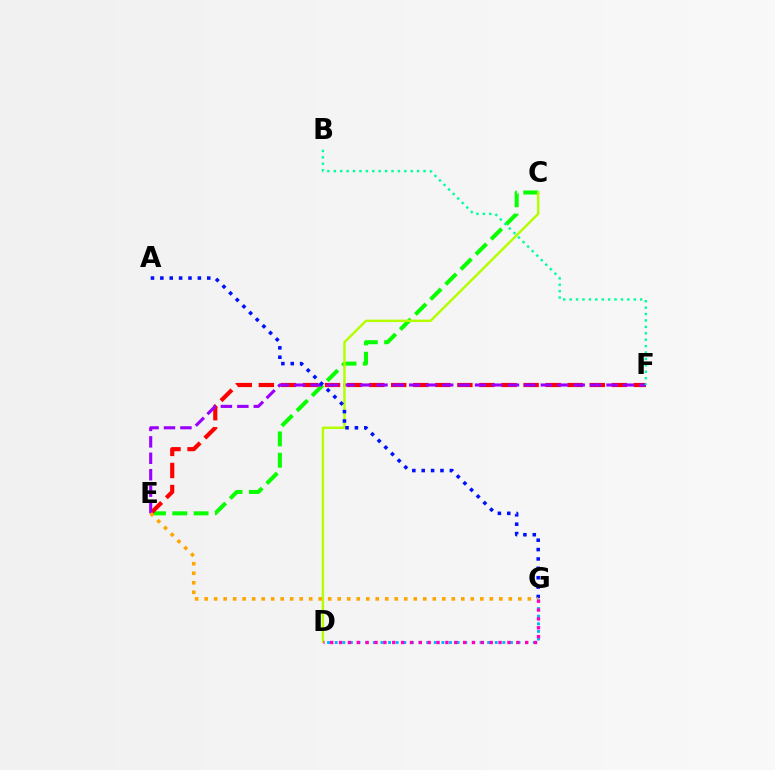{('C', 'E'): [{'color': '#08ff00', 'line_style': 'dashed', 'thickness': 2.9}], ('E', 'F'): [{'color': '#ff0000', 'line_style': 'dashed', 'thickness': 3.0}, {'color': '#9b00ff', 'line_style': 'dashed', 'thickness': 2.23}], ('D', 'G'): [{'color': '#00b5ff', 'line_style': 'dotted', 'thickness': 2.07}, {'color': '#ff00bd', 'line_style': 'dotted', 'thickness': 2.41}], ('C', 'D'): [{'color': '#b3ff00', 'line_style': 'solid', 'thickness': 1.76}], ('A', 'G'): [{'color': '#0010ff', 'line_style': 'dotted', 'thickness': 2.55}], ('E', 'G'): [{'color': '#ffa500', 'line_style': 'dotted', 'thickness': 2.58}], ('B', 'F'): [{'color': '#00ff9d', 'line_style': 'dotted', 'thickness': 1.74}]}